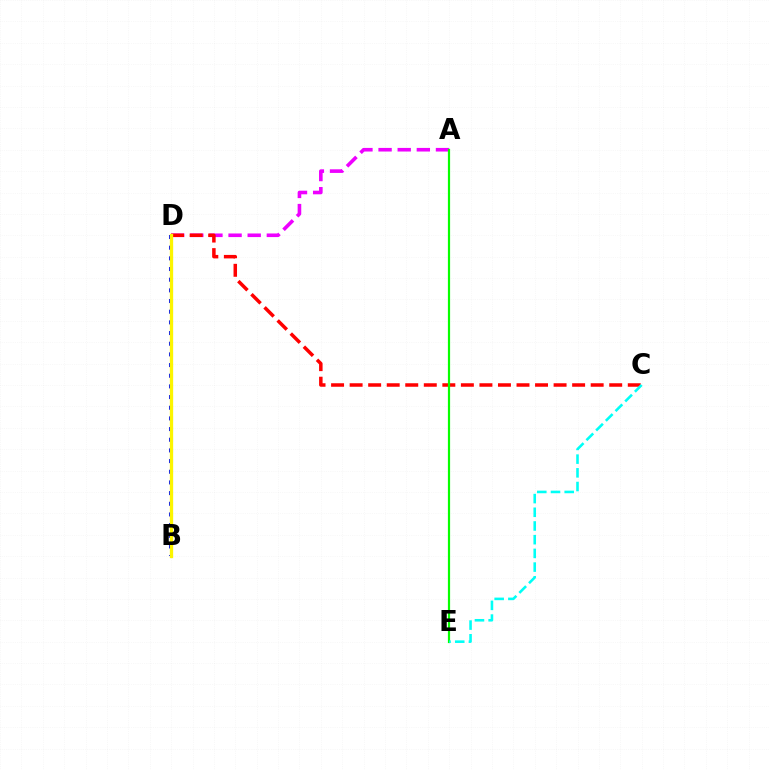{('B', 'D'): [{'color': '#0010ff', 'line_style': 'dotted', 'thickness': 2.9}, {'color': '#fcf500', 'line_style': 'solid', 'thickness': 2.38}], ('A', 'D'): [{'color': '#ee00ff', 'line_style': 'dashed', 'thickness': 2.6}], ('C', 'D'): [{'color': '#ff0000', 'line_style': 'dashed', 'thickness': 2.52}], ('A', 'E'): [{'color': '#08ff00', 'line_style': 'solid', 'thickness': 1.59}], ('C', 'E'): [{'color': '#00fff6', 'line_style': 'dashed', 'thickness': 1.86}]}